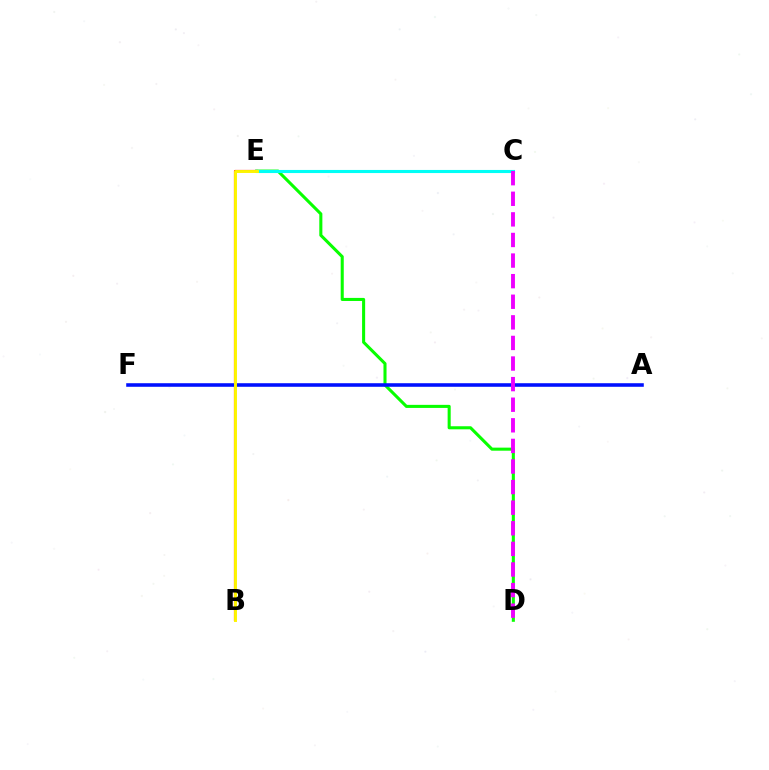{('D', 'E'): [{'color': '#08ff00', 'line_style': 'solid', 'thickness': 2.21}], ('B', 'E'): [{'color': '#ff0000', 'line_style': 'solid', 'thickness': 1.57}, {'color': '#fcf500', 'line_style': 'solid', 'thickness': 2.11}], ('A', 'F'): [{'color': '#0010ff', 'line_style': 'solid', 'thickness': 2.57}], ('C', 'E'): [{'color': '#00fff6', 'line_style': 'solid', 'thickness': 2.23}], ('C', 'D'): [{'color': '#ee00ff', 'line_style': 'dashed', 'thickness': 2.8}]}